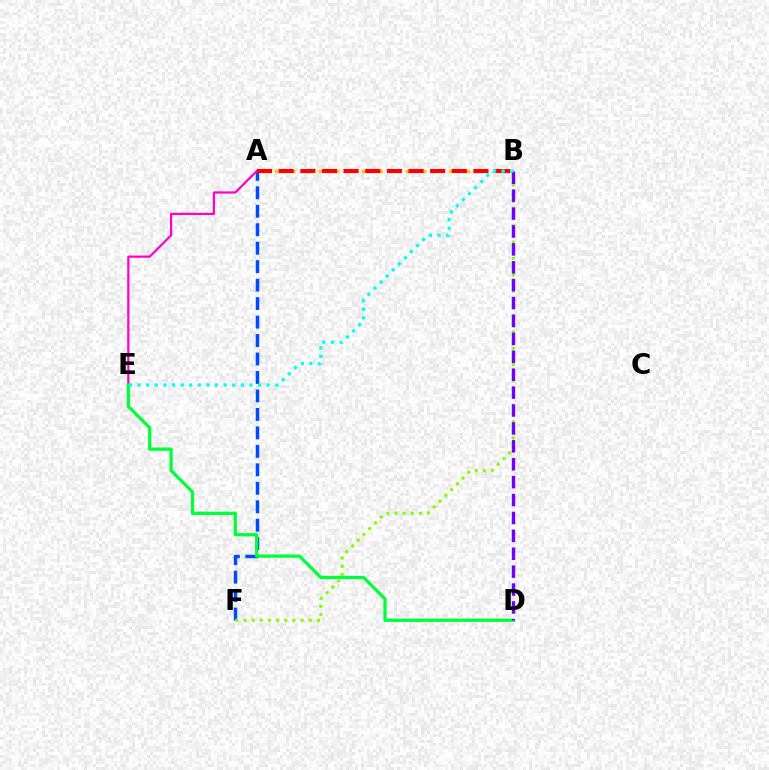{('A', 'F'): [{'color': '#004bff', 'line_style': 'dashed', 'thickness': 2.51}], ('B', 'F'): [{'color': '#84ff00', 'line_style': 'dotted', 'thickness': 2.22}], ('A', 'E'): [{'color': '#ff00cf', 'line_style': 'solid', 'thickness': 1.61}], ('D', 'E'): [{'color': '#00ff39', 'line_style': 'solid', 'thickness': 2.34}], ('A', 'B'): [{'color': '#ffbd00', 'line_style': 'dotted', 'thickness': 2.37}, {'color': '#ff0000', 'line_style': 'dashed', 'thickness': 2.94}], ('B', 'D'): [{'color': '#7200ff', 'line_style': 'dashed', 'thickness': 2.43}], ('B', 'E'): [{'color': '#00fff6', 'line_style': 'dotted', 'thickness': 2.34}]}